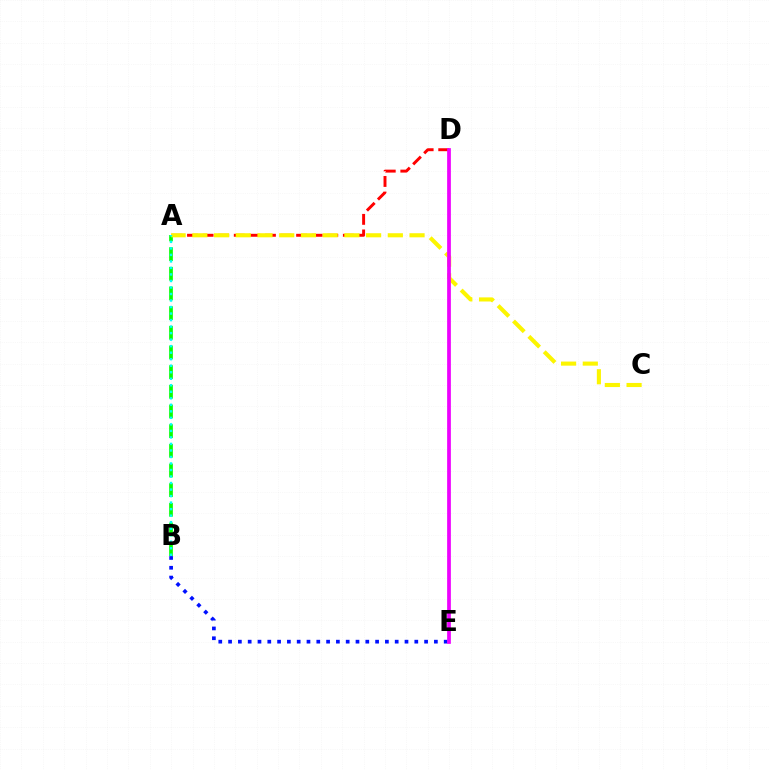{('A', 'B'): [{'color': '#08ff00', 'line_style': 'dashed', 'thickness': 2.67}, {'color': '#00fff6', 'line_style': 'dotted', 'thickness': 1.77}], ('A', 'D'): [{'color': '#ff0000', 'line_style': 'dashed', 'thickness': 2.12}], ('A', 'C'): [{'color': '#fcf500', 'line_style': 'dashed', 'thickness': 2.95}], ('B', 'E'): [{'color': '#0010ff', 'line_style': 'dotted', 'thickness': 2.66}], ('D', 'E'): [{'color': '#ee00ff', 'line_style': 'solid', 'thickness': 2.68}]}